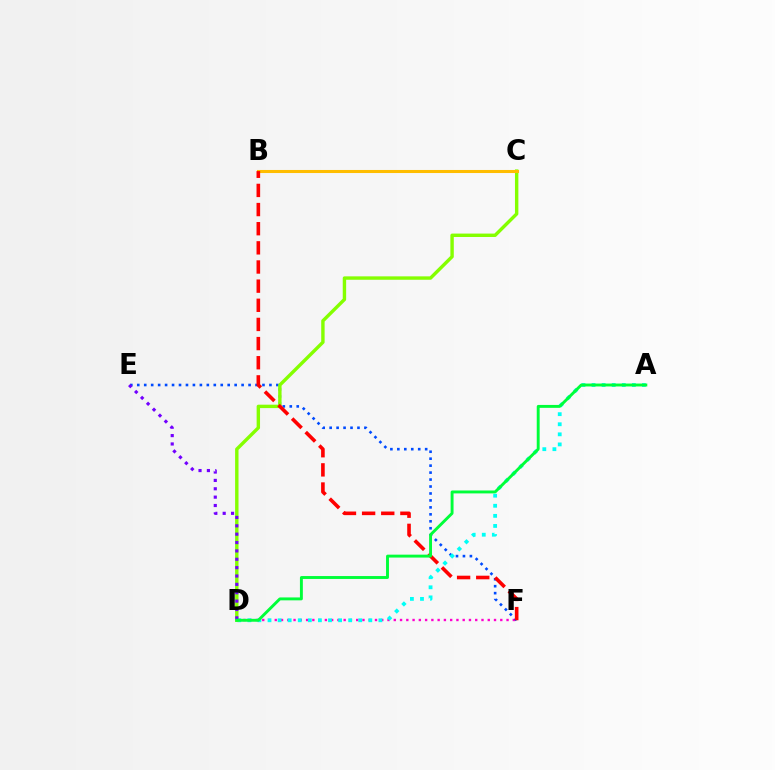{('D', 'F'): [{'color': '#ff00cf', 'line_style': 'dotted', 'thickness': 1.7}], ('E', 'F'): [{'color': '#004bff', 'line_style': 'dotted', 'thickness': 1.89}], ('A', 'D'): [{'color': '#00fff6', 'line_style': 'dotted', 'thickness': 2.74}, {'color': '#00ff39', 'line_style': 'solid', 'thickness': 2.09}], ('C', 'D'): [{'color': '#84ff00', 'line_style': 'solid', 'thickness': 2.45}], ('B', 'C'): [{'color': '#ffbd00', 'line_style': 'solid', 'thickness': 2.2}], ('B', 'F'): [{'color': '#ff0000', 'line_style': 'dashed', 'thickness': 2.6}], ('D', 'E'): [{'color': '#7200ff', 'line_style': 'dotted', 'thickness': 2.27}]}